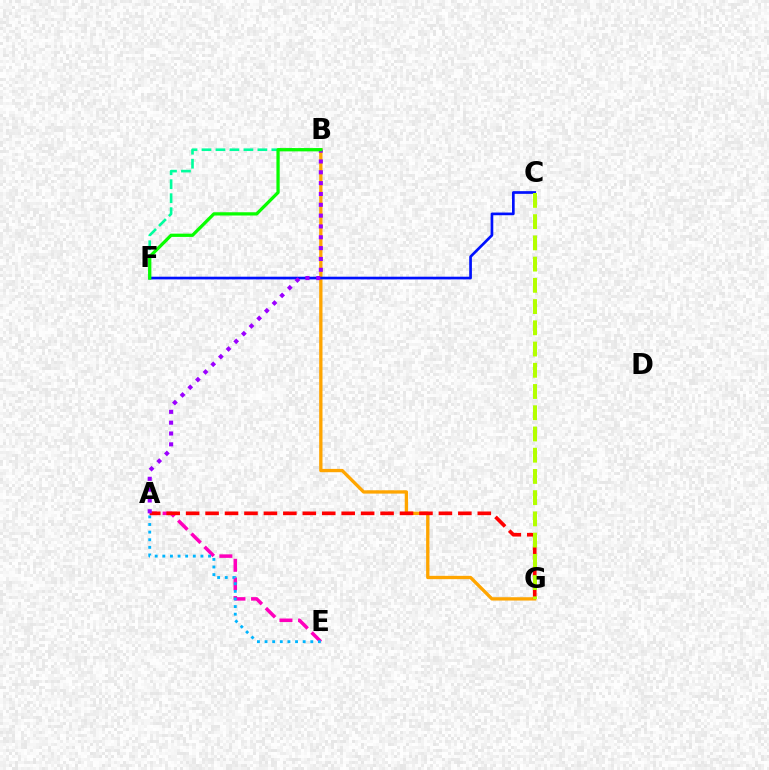{('A', 'E'): [{'color': '#ff00bd', 'line_style': 'dashed', 'thickness': 2.53}, {'color': '#00b5ff', 'line_style': 'dotted', 'thickness': 2.07}], ('B', 'G'): [{'color': '#ffa500', 'line_style': 'solid', 'thickness': 2.39}], ('A', 'G'): [{'color': '#ff0000', 'line_style': 'dashed', 'thickness': 2.64}], ('C', 'F'): [{'color': '#0010ff', 'line_style': 'solid', 'thickness': 1.93}], ('B', 'F'): [{'color': '#00ff9d', 'line_style': 'dashed', 'thickness': 1.9}, {'color': '#08ff00', 'line_style': 'solid', 'thickness': 2.35}], ('A', 'B'): [{'color': '#9b00ff', 'line_style': 'dotted', 'thickness': 2.94}], ('C', 'G'): [{'color': '#b3ff00', 'line_style': 'dashed', 'thickness': 2.88}]}